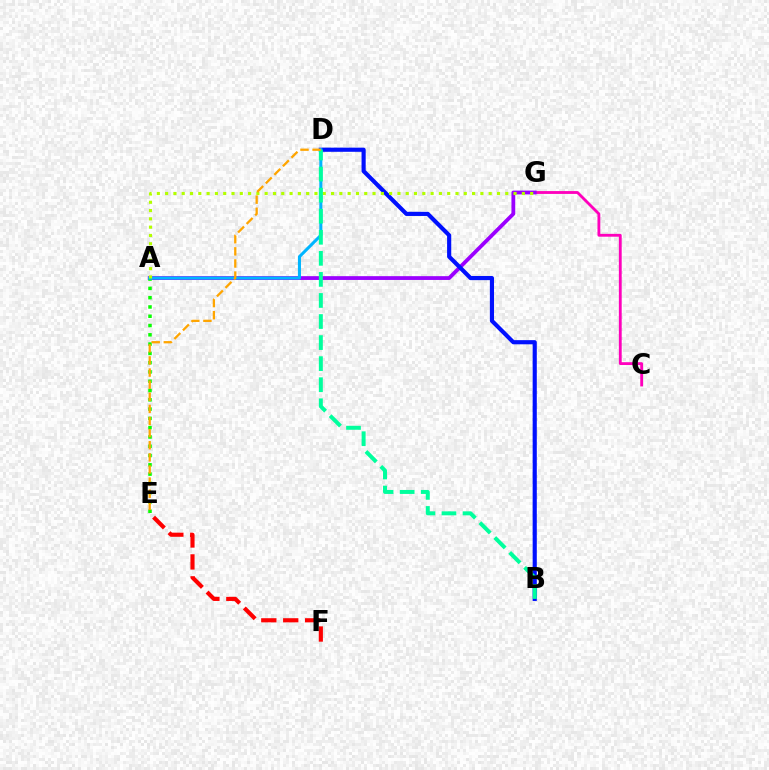{('C', 'G'): [{'color': '#ff00bd', 'line_style': 'solid', 'thickness': 2.04}], ('A', 'G'): [{'color': '#9b00ff', 'line_style': 'solid', 'thickness': 2.73}, {'color': '#b3ff00', 'line_style': 'dotted', 'thickness': 2.25}], ('E', 'F'): [{'color': '#ff0000', 'line_style': 'dashed', 'thickness': 2.98}], ('A', 'E'): [{'color': '#08ff00', 'line_style': 'dotted', 'thickness': 2.52}], ('B', 'D'): [{'color': '#0010ff', 'line_style': 'solid', 'thickness': 2.99}, {'color': '#00ff9d', 'line_style': 'dashed', 'thickness': 2.86}], ('A', 'D'): [{'color': '#00b5ff', 'line_style': 'solid', 'thickness': 2.2}], ('D', 'E'): [{'color': '#ffa500', 'line_style': 'dashed', 'thickness': 1.65}]}